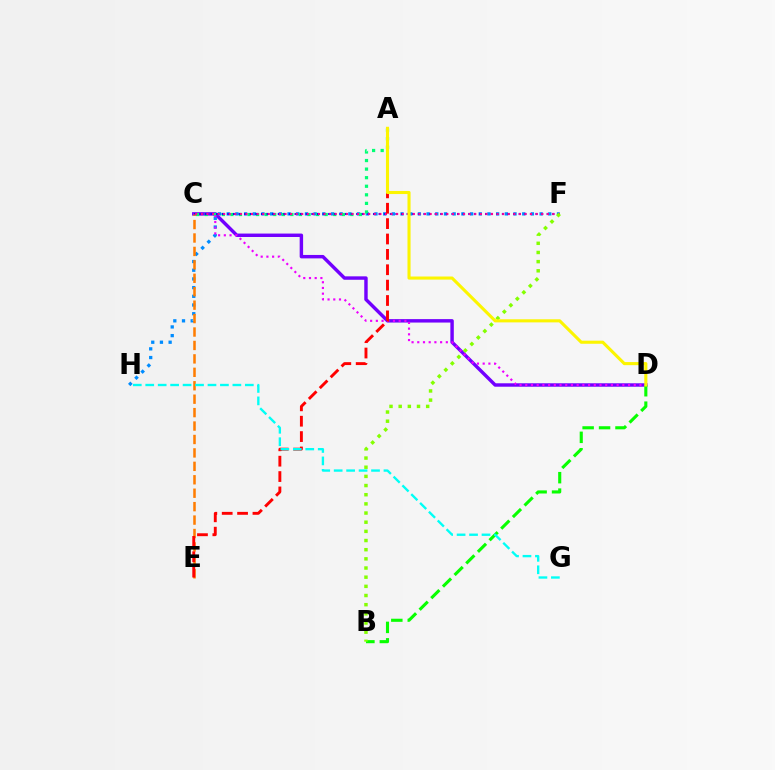{('C', 'D'): [{'color': '#7200ff', 'line_style': 'solid', 'thickness': 2.47}, {'color': '#ee00ff', 'line_style': 'dotted', 'thickness': 1.55}], ('F', 'H'): [{'color': '#008cff', 'line_style': 'dotted', 'thickness': 2.36}], ('A', 'C'): [{'color': '#00ff74', 'line_style': 'dotted', 'thickness': 2.33}], ('B', 'D'): [{'color': '#08ff00', 'line_style': 'dashed', 'thickness': 2.23}], ('C', 'F'): [{'color': '#0010ff', 'line_style': 'dotted', 'thickness': 1.52}, {'color': '#ff0094', 'line_style': 'dotted', 'thickness': 1.52}], ('C', 'E'): [{'color': '#ff7c00', 'line_style': 'dashed', 'thickness': 1.82}], ('A', 'E'): [{'color': '#ff0000', 'line_style': 'dashed', 'thickness': 2.09}], ('G', 'H'): [{'color': '#00fff6', 'line_style': 'dashed', 'thickness': 1.69}], ('B', 'F'): [{'color': '#84ff00', 'line_style': 'dotted', 'thickness': 2.49}], ('A', 'D'): [{'color': '#fcf500', 'line_style': 'solid', 'thickness': 2.23}]}